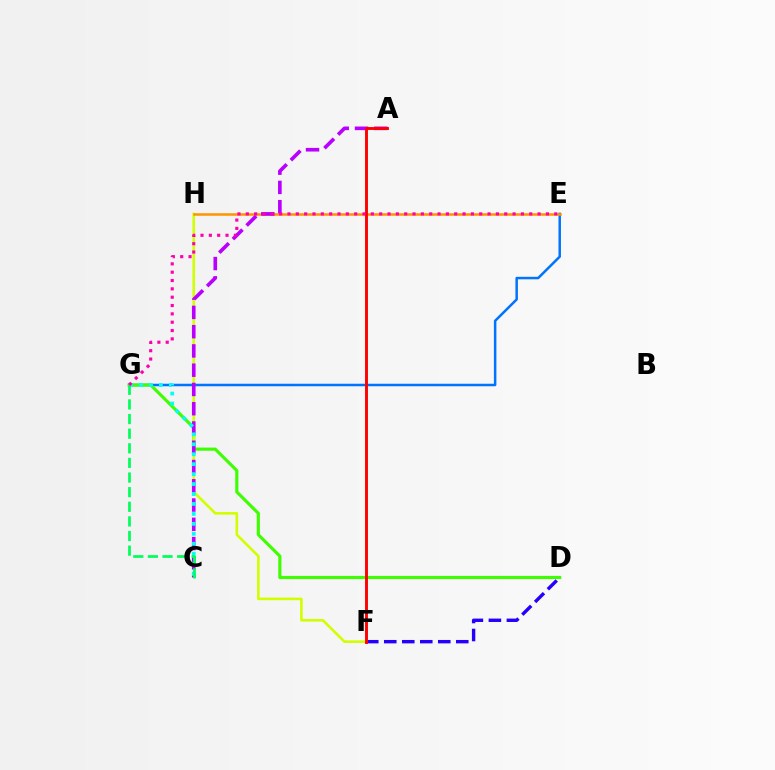{('D', 'F'): [{'color': '#2500ff', 'line_style': 'dashed', 'thickness': 2.45}], ('E', 'G'): [{'color': '#0074ff', 'line_style': 'solid', 'thickness': 1.8}, {'color': '#ff00ac', 'line_style': 'dotted', 'thickness': 2.27}], ('D', 'G'): [{'color': '#3dff00', 'line_style': 'solid', 'thickness': 2.26}], ('F', 'H'): [{'color': '#d1ff00', 'line_style': 'solid', 'thickness': 1.87}], ('E', 'H'): [{'color': '#ff9400', 'line_style': 'solid', 'thickness': 1.82}], ('A', 'C'): [{'color': '#b900ff', 'line_style': 'dashed', 'thickness': 2.62}], ('C', 'G'): [{'color': '#00fff6', 'line_style': 'dotted', 'thickness': 2.7}, {'color': '#00ff5c', 'line_style': 'dashed', 'thickness': 1.99}], ('A', 'F'): [{'color': '#ff0000', 'line_style': 'solid', 'thickness': 2.09}]}